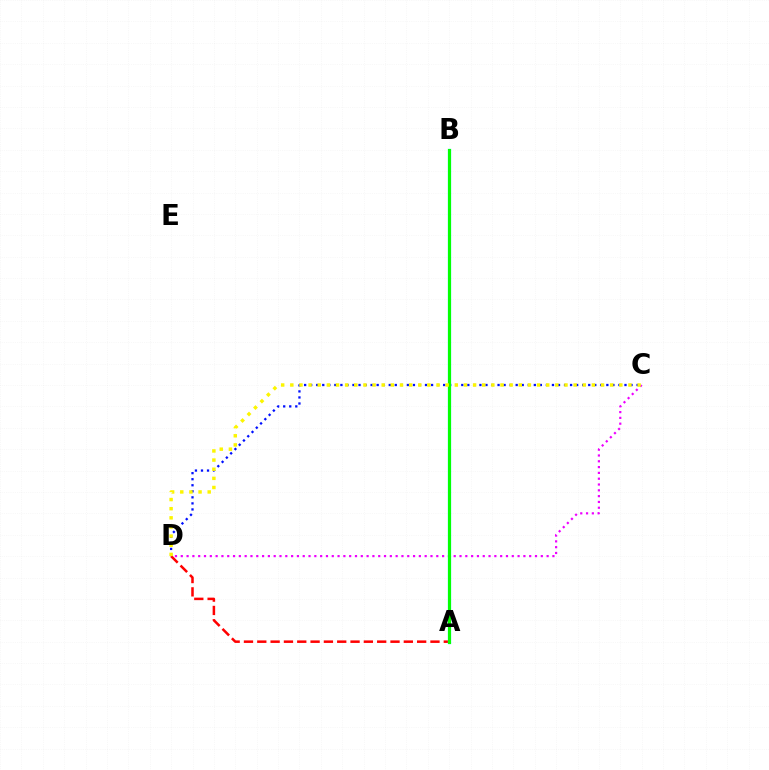{('C', 'D'): [{'color': '#0010ff', 'line_style': 'dotted', 'thickness': 1.64}, {'color': '#ee00ff', 'line_style': 'dotted', 'thickness': 1.58}, {'color': '#fcf500', 'line_style': 'dotted', 'thickness': 2.48}], ('A', 'D'): [{'color': '#ff0000', 'line_style': 'dashed', 'thickness': 1.81}], ('A', 'B'): [{'color': '#00fff6', 'line_style': 'solid', 'thickness': 2.36}, {'color': '#08ff00', 'line_style': 'solid', 'thickness': 2.2}]}